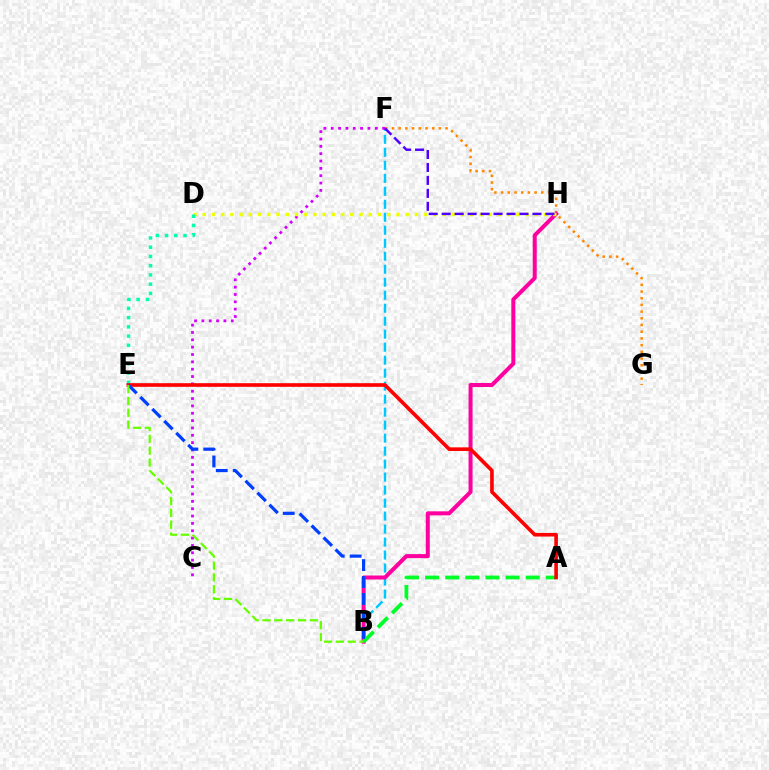{('B', 'F'): [{'color': '#00c7ff', 'line_style': 'dashed', 'thickness': 1.76}], ('F', 'G'): [{'color': '#ff8800', 'line_style': 'dotted', 'thickness': 1.82}], ('B', 'H'): [{'color': '#ff00a0', 'line_style': 'solid', 'thickness': 2.89}], ('C', 'F'): [{'color': '#d600ff', 'line_style': 'dotted', 'thickness': 2.0}], ('D', 'H'): [{'color': '#eeff00', 'line_style': 'dotted', 'thickness': 2.51}], ('D', 'E'): [{'color': '#00ffaf', 'line_style': 'dotted', 'thickness': 2.51}], ('A', 'B'): [{'color': '#00ff27', 'line_style': 'dashed', 'thickness': 2.73}], ('A', 'E'): [{'color': '#ff0000', 'line_style': 'solid', 'thickness': 2.61}], ('B', 'E'): [{'color': '#003fff', 'line_style': 'dashed', 'thickness': 2.3}, {'color': '#66ff00', 'line_style': 'dashed', 'thickness': 1.61}], ('F', 'H'): [{'color': '#4f00ff', 'line_style': 'dashed', 'thickness': 1.76}]}